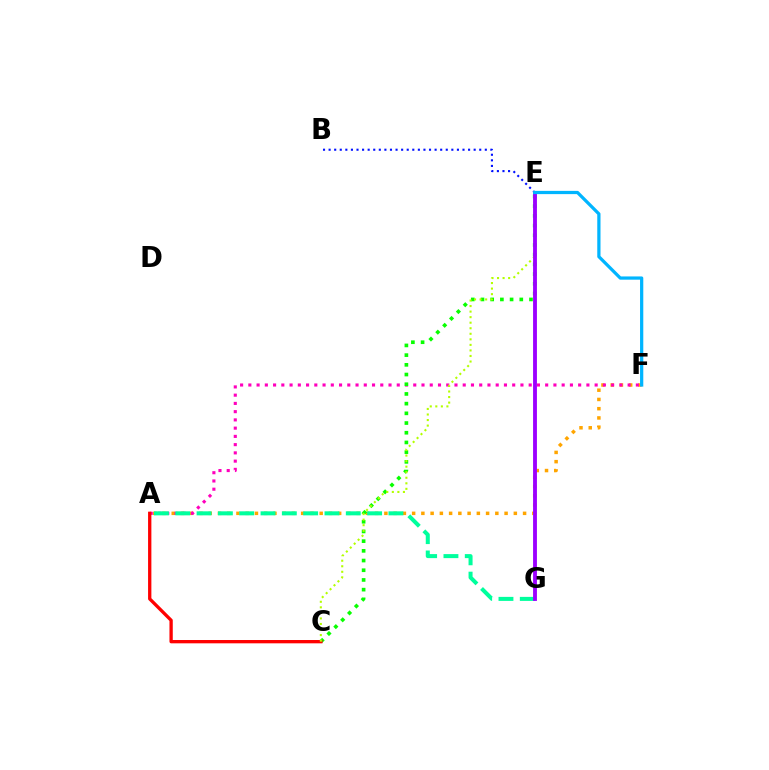{('A', 'F'): [{'color': '#ffa500', 'line_style': 'dotted', 'thickness': 2.51}, {'color': '#ff00bd', 'line_style': 'dotted', 'thickness': 2.24}], ('A', 'G'): [{'color': '#00ff9d', 'line_style': 'dashed', 'thickness': 2.9}], ('C', 'E'): [{'color': '#08ff00', 'line_style': 'dotted', 'thickness': 2.64}, {'color': '#b3ff00', 'line_style': 'dotted', 'thickness': 1.51}], ('B', 'E'): [{'color': '#0010ff', 'line_style': 'dotted', 'thickness': 1.52}], ('A', 'C'): [{'color': '#ff0000', 'line_style': 'solid', 'thickness': 2.38}], ('E', 'G'): [{'color': '#9b00ff', 'line_style': 'solid', 'thickness': 2.77}], ('E', 'F'): [{'color': '#00b5ff', 'line_style': 'solid', 'thickness': 2.33}]}